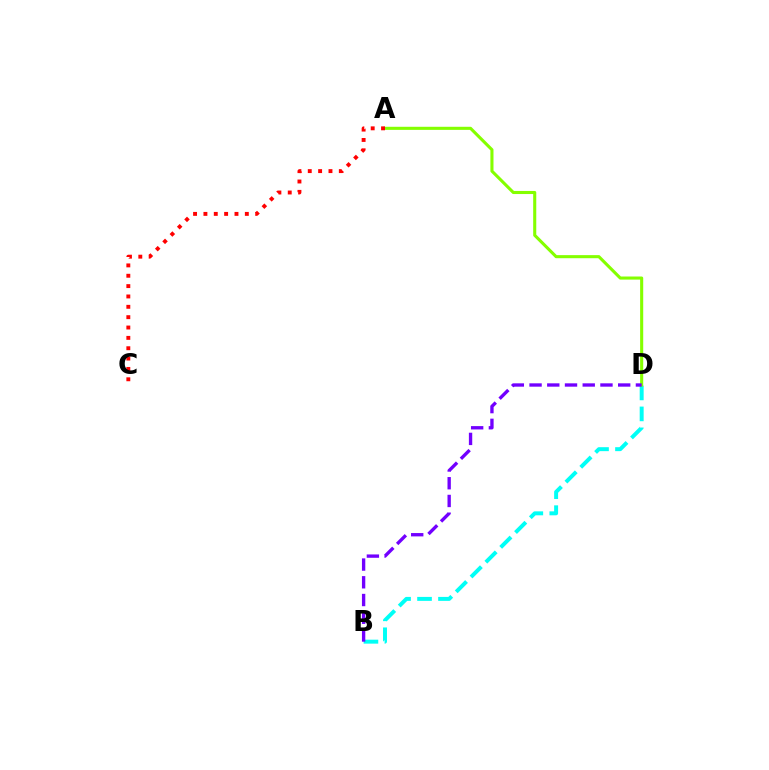{('B', 'D'): [{'color': '#00fff6', 'line_style': 'dashed', 'thickness': 2.85}, {'color': '#7200ff', 'line_style': 'dashed', 'thickness': 2.41}], ('A', 'D'): [{'color': '#84ff00', 'line_style': 'solid', 'thickness': 2.22}], ('A', 'C'): [{'color': '#ff0000', 'line_style': 'dotted', 'thickness': 2.81}]}